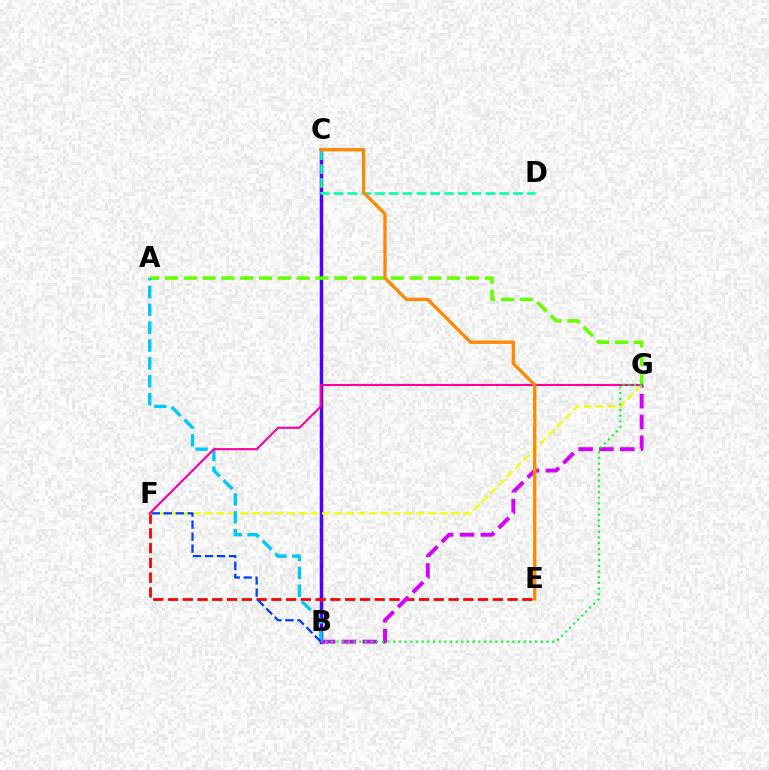{('B', 'C'): [{'color': '#4f00ff', 'line_style': 'solid', 'thickness': 2.52}], ('E', 'F'): [{'color': '#ff0000', 'line_style': 'dashed', 'thickness': 2.01}], ('B', 'G'): [{'color': '#d600ff', 'line_style': 'dashed', 'thickness': 2.83}, {'color': '#00ff27', 'line_style': 'dotted', 'thickness': 1.54}], ('F', 'G'): [{'color': '#eeff00', 'line_style': 'dashed', 'thickness': 1.6}, {'color': '#ff00a0', 'line_style': 'solid', 'thickness': 1.53}], ('A', 'G'): [{'color': '#66ff00', 'line_style': 'dashed', 'thickness': 2.56}], ('A', 'B'): [{'color': '#00c7ff', 'line_style': 'dashed', 'thickness': 2.43}], ('B', 'F'): [{'color': '#003fff', 'line_style': 'dashed', 'thickness': 1.63}], ('C', 'D'): [{'color': '#00ffaf', 'line_style': 'dashed', 'thickness': 1.88}], ('C', 'E'): [{'color': '#ff8800', 'line_style': 'solid', 'thickness': 2.38}]}